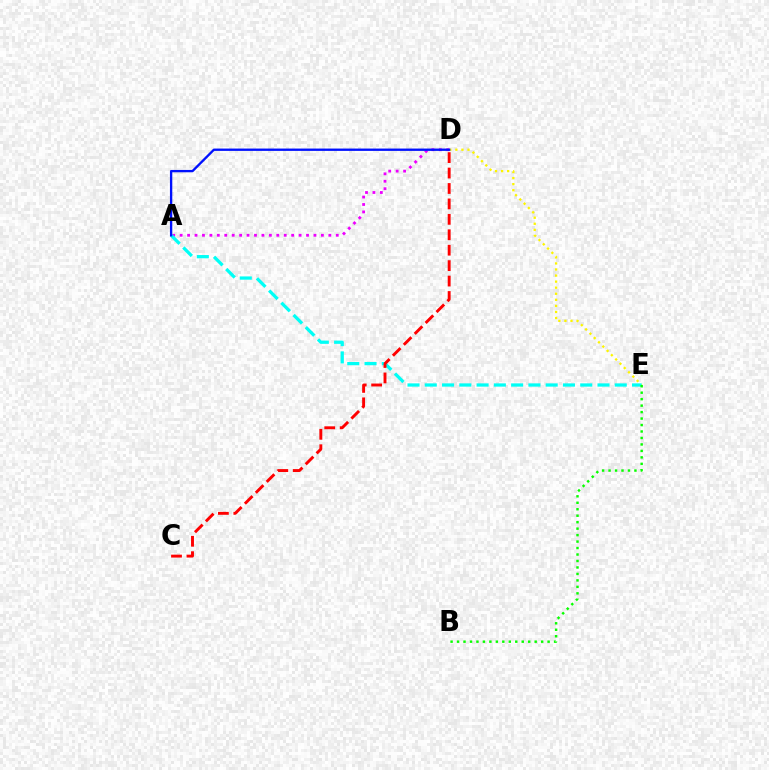{('D', 'E'): [{'color': '#fcf500', 'line_style': 'dotted', 'thickness': 1.65}], ('A', 'D'): [{'color': '#ee00ff', 'line_style': 'dotted', 'thickness': 2.02}, {'color': '#0010ff', 'line_style': 'solid', 'thickness': 1.68}], ('A', 'E'): [{'color': '#00fff6', 'line_style': 'dashed', 'thickness': 2.35}], ('C', 'D'): [{'color': '#ff0000', 'line_style': 'dashed', 'thickness': 2.1}], ('B', 'E'): [{'color': '#08ff00', 'line_style': 'dotted', 'thickness': 1.76}]}